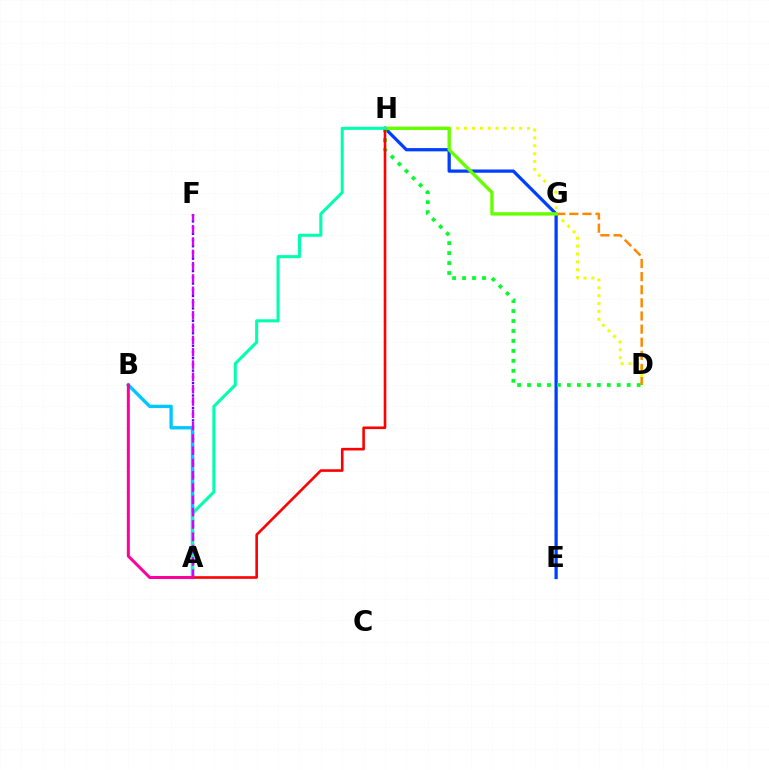{('A', 'F'): [{'color': '#4f00ff', 'line_style': 'dotted', 'thickness': 1.69}, {'color': '#d600ff', 'line_style': 'dashed', 'thickness': 1.67}], ('D', 'H'): [{'color': '#eeff00', 'line_style': 'dotted', 'thickness': 2.14}, {'color': '#00ff27', 'line_style': 'dotted', 'thickness': 2.71}], ('A', 'B'): [{'color': '#00c7ff', 'line_style': 'solid', 'thickness': 2.42}, {'color': '#ff00a0', 'line_style': 'solid', 'thickness': 2.17}], ('E', 'H'): [{'color': '#003fff', 'line_style': 'solid', 'thickness': 2.34}], ('D', 'G'): [{'color': '#ff8800', 'line_style': 'dashed', 'thickness': 1.78}], ('G', 'H'): [{'color': '#66ff00', 'line_style': 'solid', 'thickness': 2.43}], ('A', 'H'): [{'color': '#ff0000', 'line_style': 'solid', 'thickness': 1.88}, {'color': '#00ffaf', 'line_style': 'solid', 'thickness': 2.21}]}